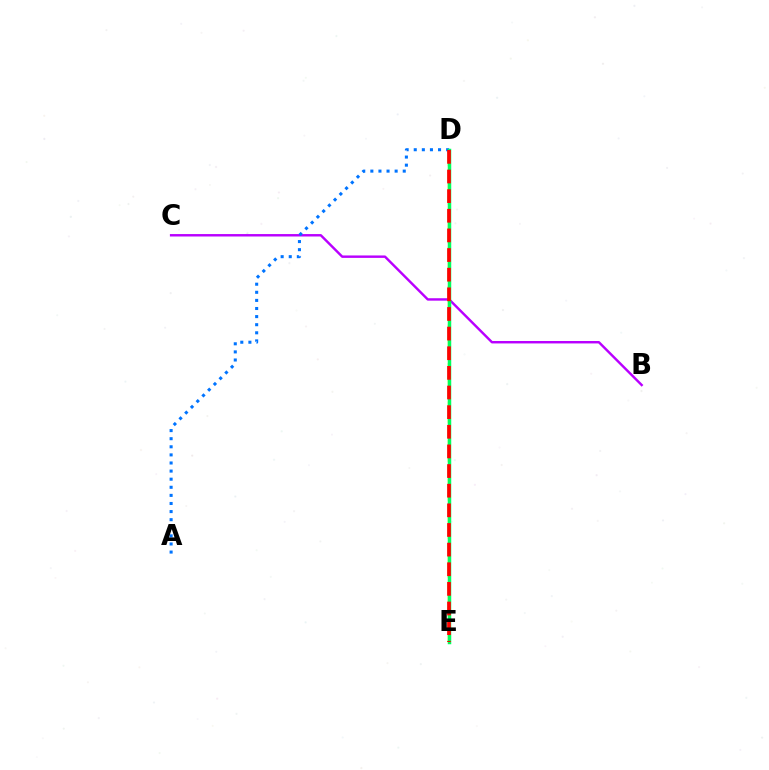{('B', 'C'): [{'color': '#b900ff', 'line_style': 'solid', 'thickness': 1.75}], ('D', 'E'): [{'color': '#d1ff00', 'line_style': 'dashed', 'thickness': 1.75}, {'color': '#00ff5c', 'line_style': 'solid', 'thickness': 2.51}, {'color': '#ff0000', 'line_style': 'dashed', 'thickness': 2.67}], ('A', 'D'): [{'color': '#0074ff', 'line_style': 'dotted', 'thickness': 2.2}]}